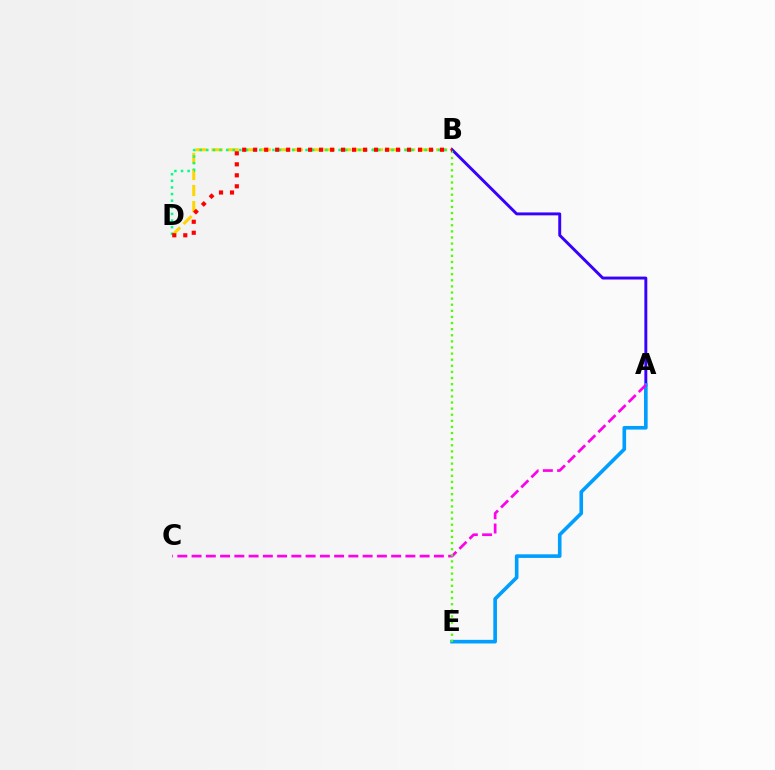{('A', 'B'): [{'color': '#3700ff', 'line_style': 'solid', 'thickness': 2.1}], ('A', 'E'): [{'color': '#009eff', 'line_style': 'solid', 'thickness': 2.61}], ('A', 'C'): [{'color': '#ff00ed', 'line_style': 'dashed', 'thickness': 1.94}], ('B', 'D'): [{'color': '#ffd500', 'line_style': 'dashed', 'thickness': 2.18}, {'color': '#00ff86', 'line_style': 'dotted', 'thickness': 1.8}, {'color': '#ff0000', 'line_style': 'dotted', 'thickness': 2.99}], ('B', 'E'): [{'color': '#4fff00', 'line_style': 'dotted', 'thickness': 1.66}]}